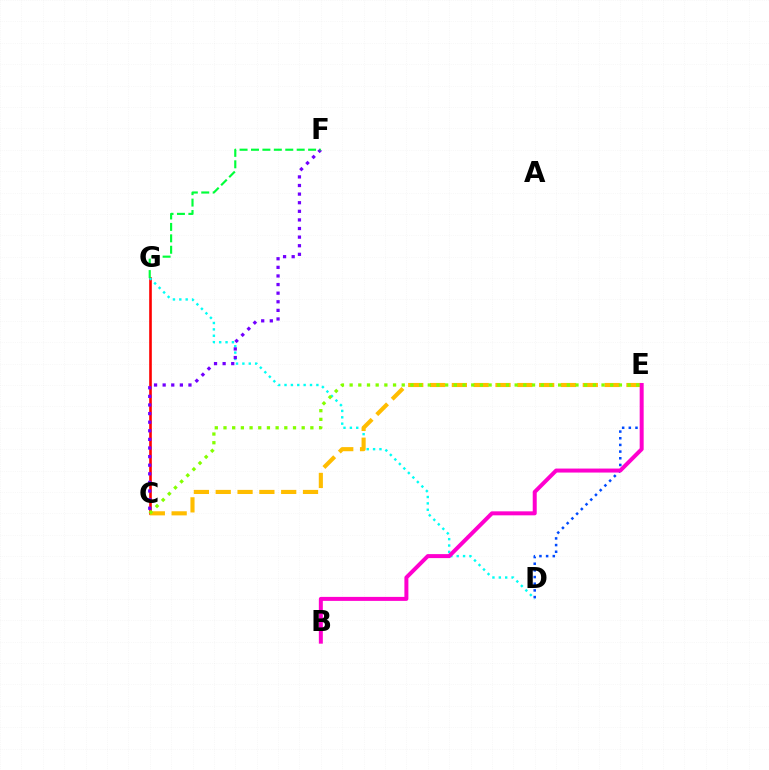{('C', 'G'): [{'color': '#ff0000', 'line_style': 'solid', 'thickness': 1.89}], ('D', 'G'): [{'color': '#00fff6', 'line_style': 'dotted', 'thickness': 1.73}], ('D', 'E'): [{'color': '#004bff', 'line_style': 'dotted', 'thickness': 1.81}], ('C', 'F'): [{'color': '#7200ff', 'line_style': 'dotted', 'thickness': 2.34}], ('C', 'E'): [{'color': '#ffbd00', 'line_style': 'dashed', 'thickness': 2.96}, {'color': '#84ff00', 'line_style': 'dotted', 'thickness': 2.36}], ('F', 'G'): [{'color': '#00ff39', 'line_style': 'dashed', 'thickness': 1.55}], ('B', 'E'): [{'color': '#ff00cf', 'line_style': 'solid', 'thickness': 2.87}]}